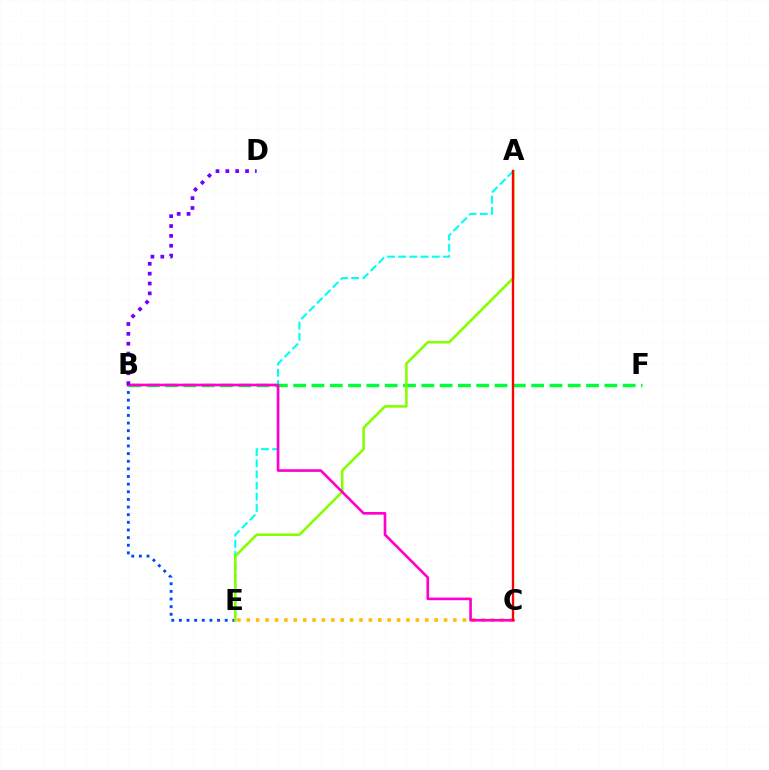{('A', 'E'): [{'color': '#00fff6', 'line_style': 'dashed', 'thickness': 1.52}, {'color': '#84ff00', 'line_style': 'solid', 'thickness': 1.86}], ('B', 'E'): [{'color': '#004bff', 'line_style': 'dotted', 'thickness': 2.07}], ('B', 'F'): [{'color': '#00ff39', 'line_style': 'dashed', 'thickness': 2.49}], ('C', 'E'): [{'color': '#ffbd00', 'line_style': 'dotted', 'thickness': 2.55}], ('B', 'C'): [{'color': '#ff00cf', 'line_style': 'solid', 'thickness': 1.92}], ('B', 'D'): [{'color': '#7200ff', 'line_style': 'dotted', 'thickness': 2.68}], ('A', 'C'): [{'color': '#ff0000', 'line_style': 'solid', 'thickness': 1.69}]}